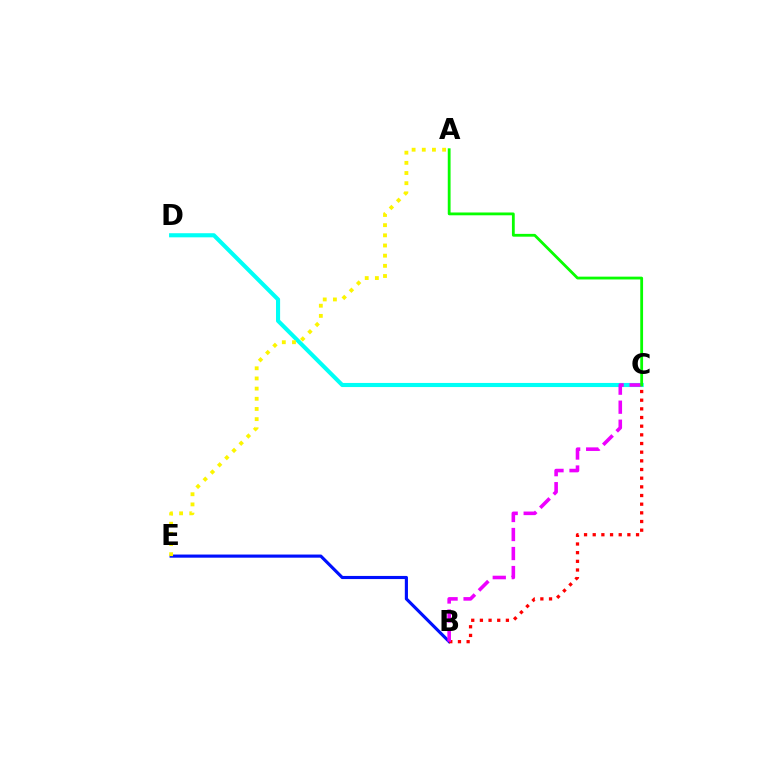{('B', 'E'): [{'color': '#0010ff', 'line_style': 'solid', 'thickness': 2.26}], ('C', 'D'): [{'color': '#00fff6', 'line_style': 'solid', 'thickness': 2.96}], ('B', 'C'): [{'color': '#ff0000', 'line_style': 'dotted', 'thickness': 2.35}, {'color': '#ee00ff', 'line_style': 'dashed', 'thickness': 2.58}], ('A', 'E'): [{'color': '#fcf500', 'line_style': 'dotted', 'thickness': 2.76}], ('A', 'C'): [{'color': '#08ff00', 'line_style': 'solid', 'thickness': 2.02}]}